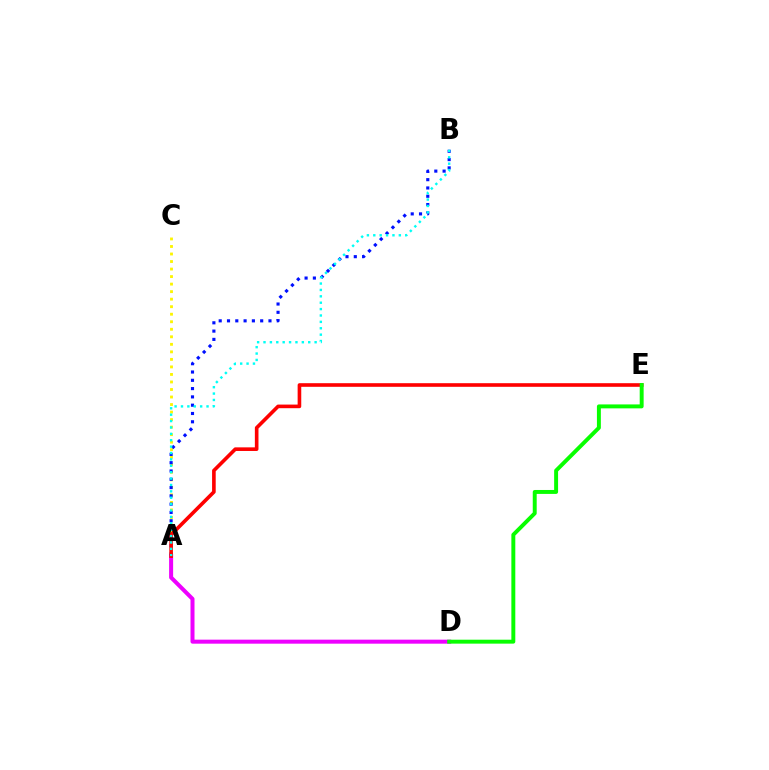{('A', 'D'): [{'color': '#ee00ff', 'line_style': 'solid', 'thickness': 2.89}], ('A', 'C'): [{'color': '#fcf500', 'line_style': 'dotted', 'thickness': 2.05}], ('A', 'B'): [{'color': '#0010ff', 'line_style': 'dotted', 'thickness': 2.25}, {'color': '#00fff6', 'line_style': 'dotted', 'thickness': 1.74}], ('A', 'E'): [{'color': '#ff0000', 'line_style': 'solid', 'thickness': 2.61}], ('D', 'E'): [{'color': '#08ff00', 'line_style': 'solid', 'thickness': 2.83}]}